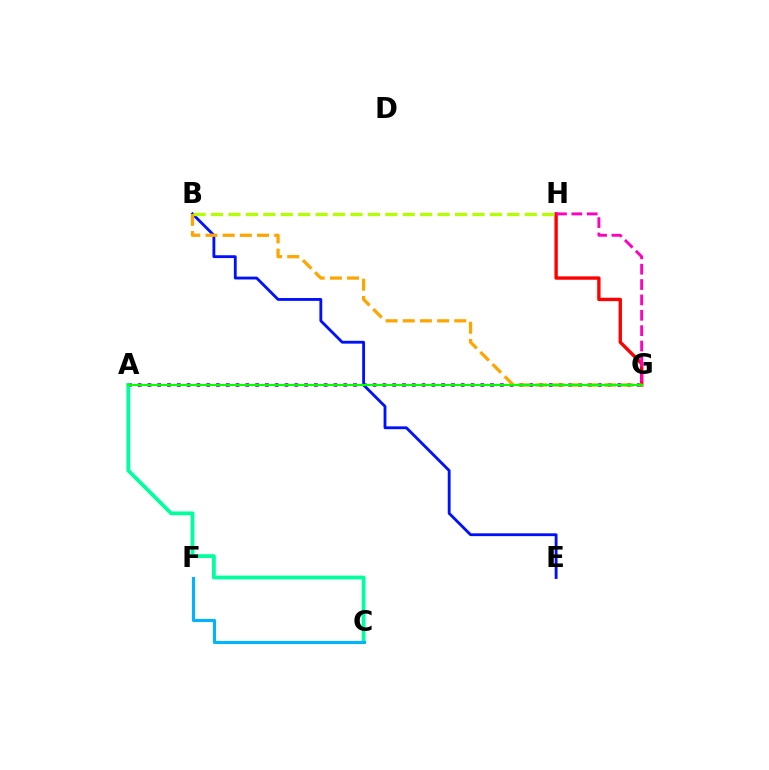{('A', 'G'): [{'color': '#9b00ff', 'line_style': 'dotted', 'thickness': 2.66}, {'color': '#08ff00', 'line_style': 'solid', 'thickness': 1.58}], ('A', 'C'): [{'color': '#00ff9d', 'line_style': 'solid', 'thickness': 2.72}], ('B', 'E'): [{'color': '#0010ff', 'line_style': 'solid', 'thickness': 2.04}], ('G', 'H'): [{'color': '#ff0000', 'line_style': 'solid', 'thickness': 2.42}, {'color': '#ff00bd', 'line_style': 'dashed', 'thickness': 2.09}], ('B', 'H'): [{'color': '#b3ff00', 'line_style': 'dashed', 'thickness': 2.37}], ('B', 'G'): [{'color': '#ffa500', 'line_style': 'dashed', 'thickness': 2.33}], ('C', 'F'): [{'color': '#00b5ff', 'line_style': 'solid', 'thickness': 2.22}]}